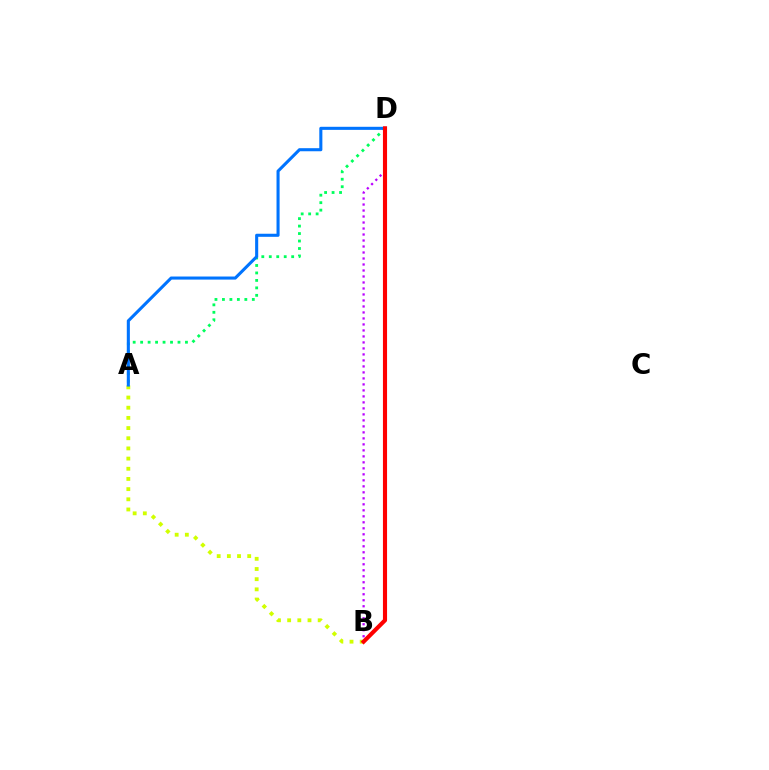{('A', 'D'): [{'color': '#00ff5c', 'line_style': 'dotted', 'thickness': 2.03}, {'color': '#0074ff', 'line_style': 'solid', 'thickness': 2.21}], ('A', 'B'): [{'color': '#d1ff00', 'line_style': 'dotted', 'thickness': 2.76}], ('B', 'D'): [{'color': '#b900ff', 'line_style': 'dotted', 'thickness': 1.63}, {'color': '#ff0000', 'line_style': 'solid', 'thickness': 2.96}]}